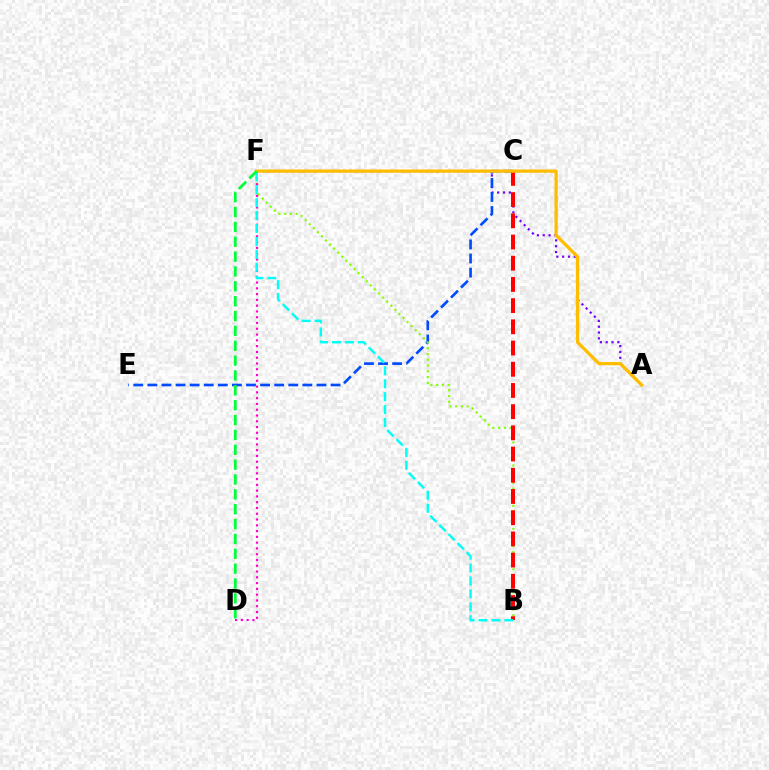{('A', 'F'): [{'color': '#7200ff', 'line_style': 'dotted', 'thickness': 1.58}, {'color': '#ffbd00', 'line_style': 'solid', 'thickness': 2.37}], ('C', 'E'): [{'color': '#004bff', 'line_style': 'dashed', 'thickness': 1.91}], ('B', 'F'): [{'color': '#84ff00', 'line_style': 'dotted', 'thickness': 1.57}, {'color': '#00fff6', 'line_style': 'dashed', 'thickness': 1.76}], ('B', 'C'): [{'color': '#ff0000', 'line_style': 'dashed', 'thickness': 2.88}], ('D', 'F'): [{'color': '#ff00cf', 'line_style': 'dotted', 'thickness': 1.57}, {'color': '#00ff39', 'line_style': 'dashed', 'thickness': 2.02}]}